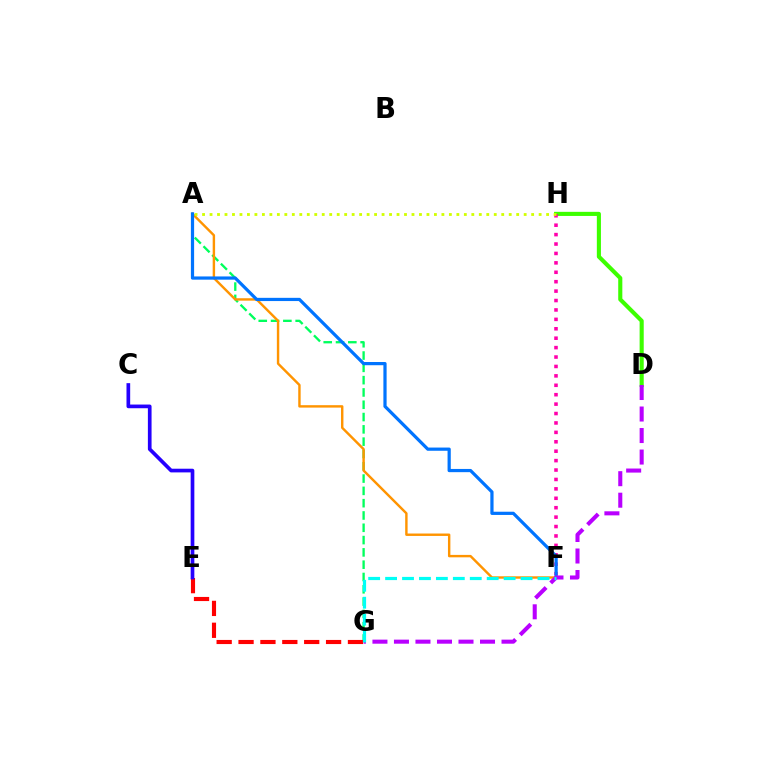{('A', 'G'): [{'color': '#00ff5c', 'line_style': 'dashed', 'thickness': 1.67}], ('E', 'G'): [{'color': '#ff0000', 'line_style': 'dashed', 'thickness': 2.97}], ('A', 'F'): [{'color': '#ff9400', 'line_style': 'solid', 'thickness': 1.74}, {'color': '#0074ff', 'line_style': 'solid', 'thickness': 2.32}], ('D', 'H'): [{'color': '#3dff00', 'line_style': 'solid', 'thickness': 2.96}], ('F', 'H'): [{'color': '#ff00ac', 'line_style': 'dotted', 'thickness': 2.56}], ('C', 'E'): [{'color': '#2500ff', 'line_style': 'solid', 'thickness': 2.65}], ('D', 'G'): [{'color': '#b900ff', 'line_style': 'dashed', 'thickness': 2.92}], ('F', 'G'): [{'color': '#00fff6', 'line_style': 'dashed', 'thickness': 2.3}], ('A', 'H'): [{'color': '#d1ff00', 'line_style': 'dotted', 'thickness': 2.03}]}